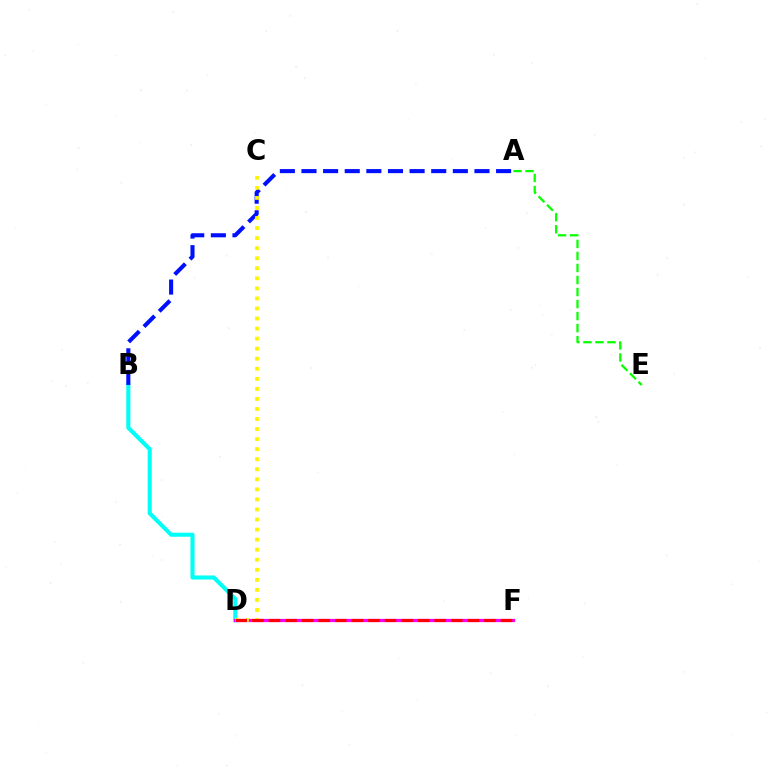{('B', 'D'): [{'color': '#00fff6', 'line_style': 'solid', 'thickness': 2.94}], ('D', 'F'): [{'color': '#ee00ff', 'line_style': 'solid', 'thickness': 2.33}, {'color': '#ff0000', 'line_style': 'dashed', 'thickness': 2.25}], ('A', 'B'): [{'color': '#0010ff', 'line_style': 'dashed', 'thickness': 2.94}], ('A', 'E'): [{'color': '#08ff00', 'line_style': 'dashed', 'thickness': 1.63}], ('C', 'D'): [{'color': '#fcf500', 'line_style': 'dotted', 'thickness': 2.73}]}